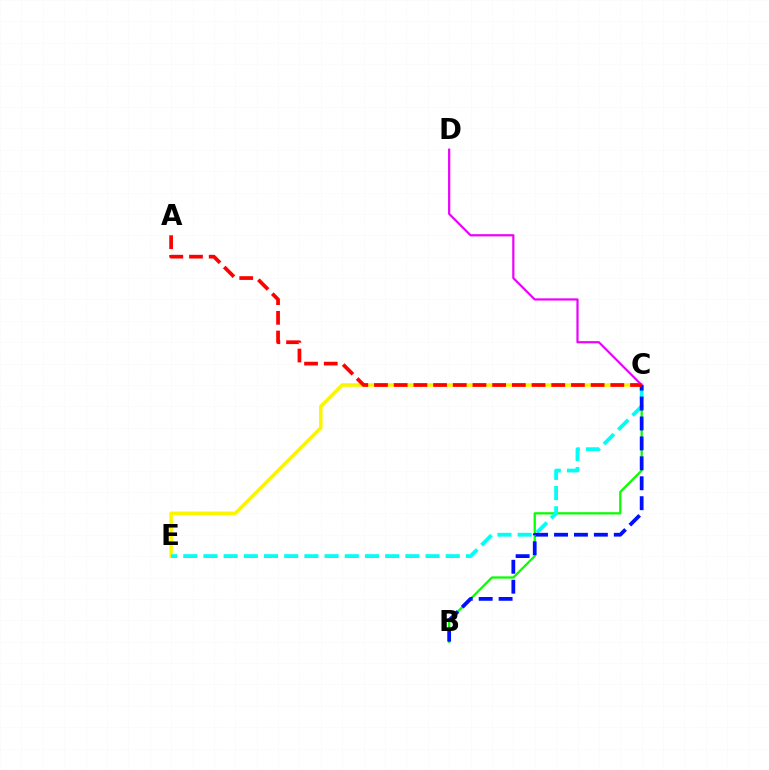{('B', 'C'): [{'color': '#08ff00', 'line_style': 'solid', 'thickness': 1.63}, {'color': '#0010ff', 'line_style': 'dashed', 'thickness': 2.71}], ('C', 'E'): [{'color': '#fcf500', 'line_style': 'solid', 'thickness': 2.56}, {'color': '#00fff6', 'line_style': 'dashed', 'thickness': 2.74}], ('C', 'D'): [{'color': '#ee00ff', 'line_style': 'solid', 'thickness': 1.59}], ('A', 'C'): [{'color': '#ff0000', 'line_style': 'dashed', 'thickness': 2.68}]}